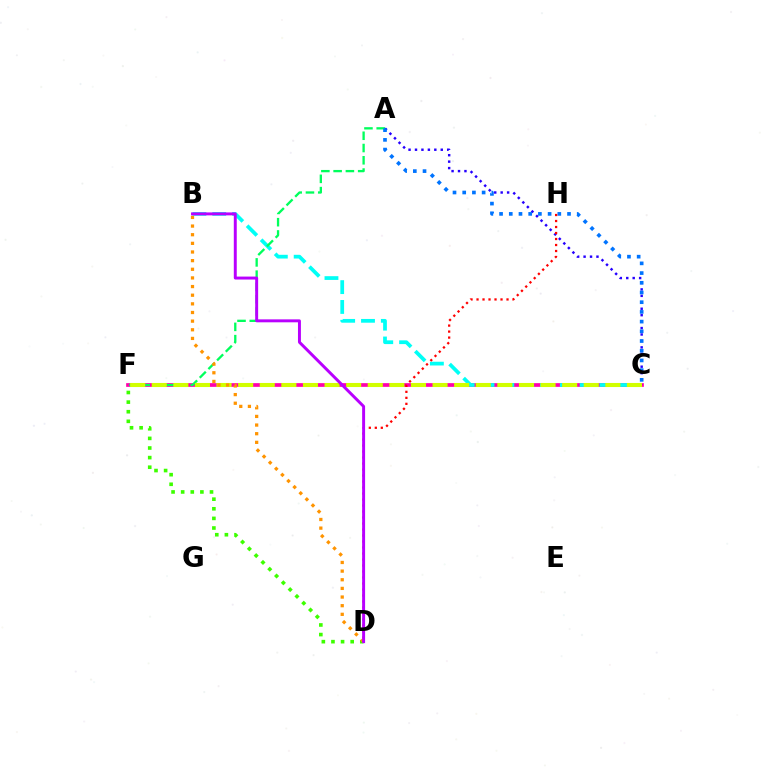{('D', 'F'): [{'color': '#3dff00', 'line_style': 'dotted', 'thickness': 2.61}], ('C', 'F'): [{'color': '#ff00ac', 'line_style': 'solid', 'thickness': 2.67}, {'color': '#d1ff00', 'line_style': 'dashed', 'thickness': 2.93}], ('B', 'C'): [{'color': '#00fff6', 'line_style': 'dashed', 'thickness': 2.69}], ('A', 'F'): [{'color': '#00ff5c', 'line_style': 'dashed', 'thickness': 1.67}], ('A', 'C'): [{'color': '#2500ff', 'line_style': 'dotted', 'thickness': 1.75}, {'color': '#0074ff', 'line_style': 'dotted', 'thickness': 2.64}], ('D', 'H'): [{'color': '#ff0000', 'line_style': 'dotted', 'thickness': 1.63}], ('B', 'D'): [{'color': '#ff9400', 'line_style': 'dotted', 'thickness': 2.35}, {'color': '#b900ff', 'line_style': 'solid', 'thickness': 2.12}]}